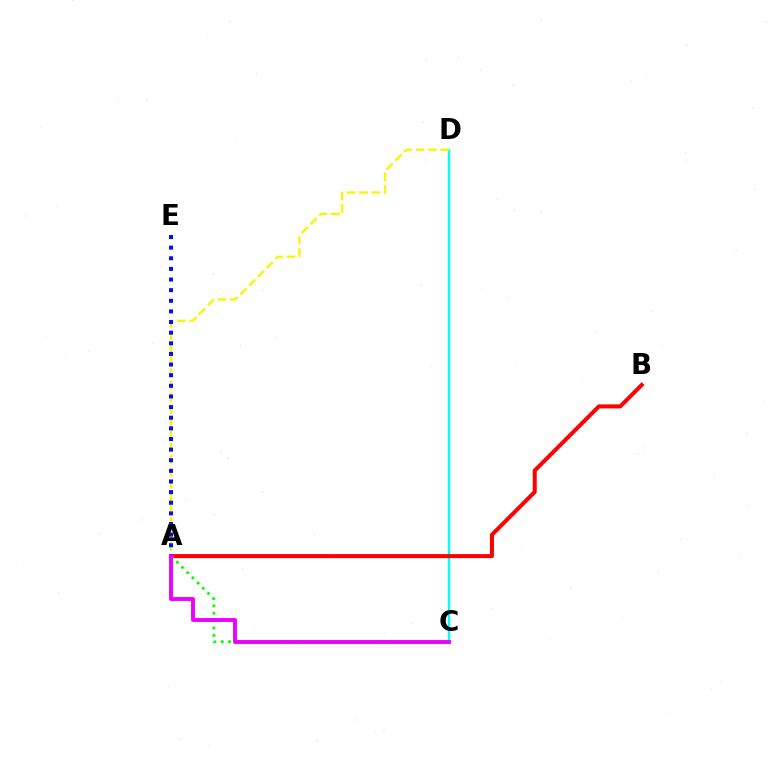{('C', 'D'): [{'color': '#00fff6', 'line_style': 'solid', 'thickness': 1.77}], ('A', 'B'): [{'color': '#ff0000', 'line_style': 'solid', 'thickness': 2.9}], ('A', 'C'): [{'color': '#08ff00', 'line_style': 'dotted', 'thickness': 2.0}, {'color': '#ee00ff', 'line_style': 'solid', 'thickness': 2.81}], ('A', 'D'): [{'color': '#fcf500', 'line_style': 'dashed', 'thickness': 1.68}], ('A', 'E'): [{'color': '#0010ff', 'line_style': 'dotted', 'thickness': 2.89}]}